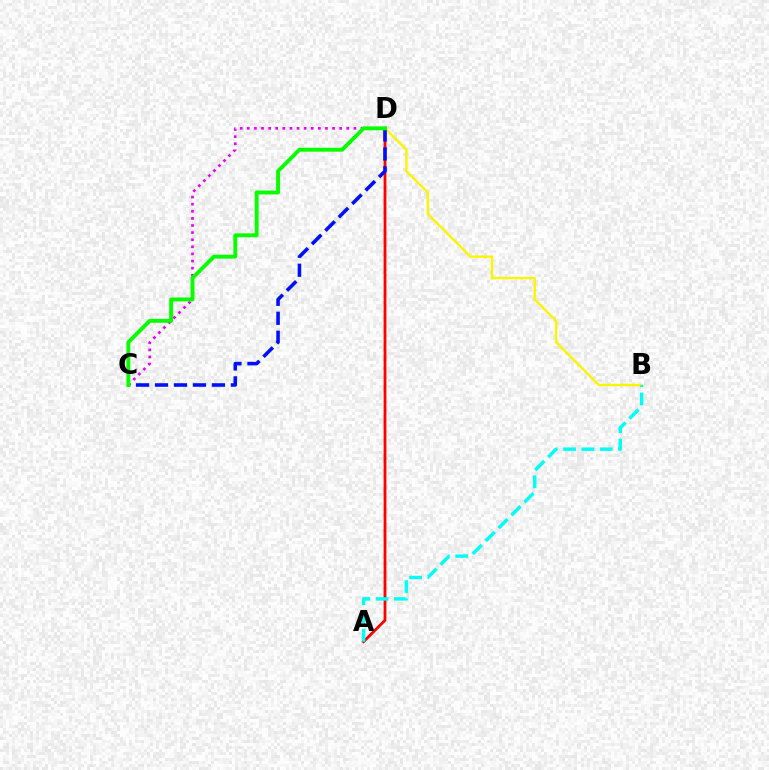{('A', 'D'): [{'color': '#ff0000', 'line_style': 'solid', 'thickness': 2.02}], ('B', 'D'): [{'color': '#fcf500', 'line_style': 'solid', 'thickness': 1.72}], ('C', 'D'): [{'color': '#ee00ff', 'line_style': 'dotted', 'thickness': 1.93}, {'color': '#0010ff', 'line_style': 'dashed', 'thickness': 2.58}, {'color': '#08ff00', 'line_style': 'solid', 'thickness': 2.82}], ('A', 'B'): [{'color': '#00fff6', 'line_style': 'dashed', 'thickness': 2.49}]}